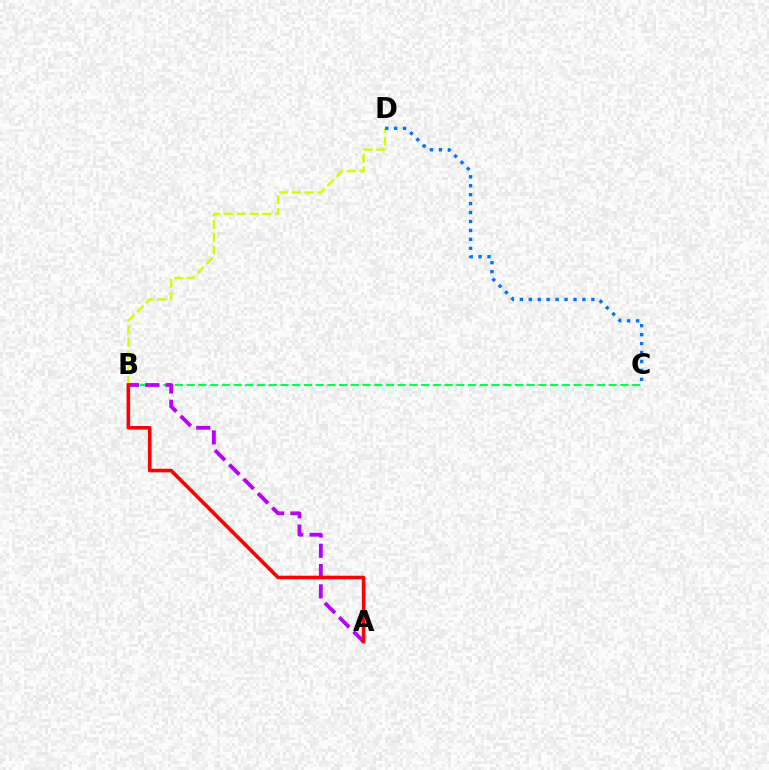{('B', 'D'): [{'color': '#d1ff00', 'line_style': 'dashed', 'thickness': 1.73}], ('B', 'C'): [{'color': '#00ff5c', 'line_style': 'dashed', 'thickness': 1.59}], ('C', 'D'): [{'color': '#0074ff', 'line_style': 'dotted', 'thickness': 2.43}], ('A', 'B'): [{'color': '#b900ff', 'line_style': 'dashed', 'thickness': 2.76}, {'color': '#ff0000', 'line_style': 'solid', 'thickness': 2.6}]}